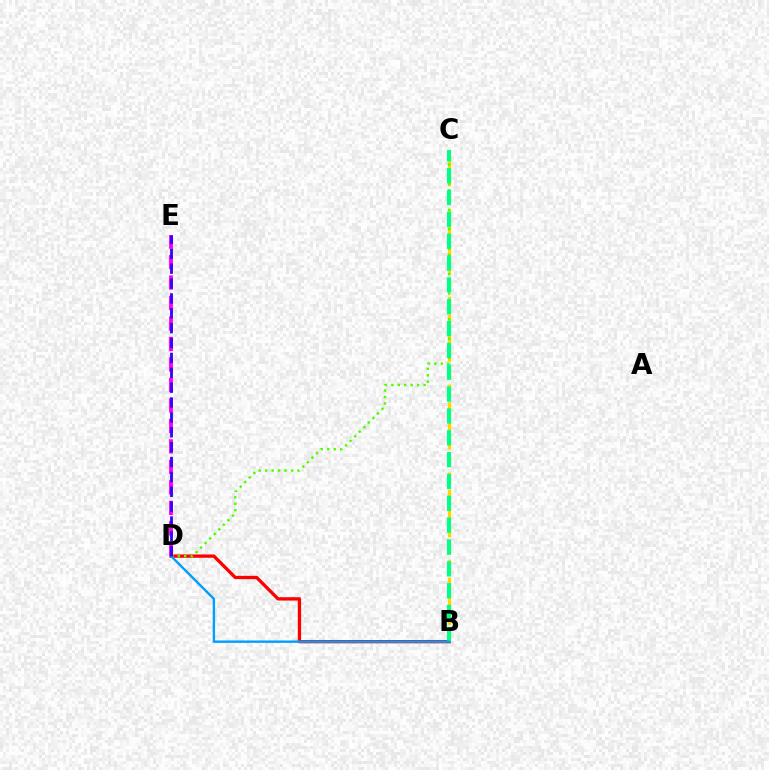{('B', 'C'): [{'color': '#ffd500', 'line_style': 'dashed', 'thickness': 2.38}, {'color': '#00ff86', 'line_style': 'dashed', 'thickness': 2.97}], ('B', 'D'): [{'color': '#ff0000', 'line_style': 'solid', 'thickness': 2.38}, {'color': '#009eff', 'line_style': 'solid', 'thickness': 1.72}], ('C', 'D'): [{'color': '#4fff00', 'line_style': 'dotted', 'thickness': 1.75}], ('D', 'E'): [{'color': '#ff00ed', 'line_style': 'dashed', 'thickness': 2.78}, {'color': '#3700ff', 'line_style': 'dashed', 'thickness': 2.02}]}